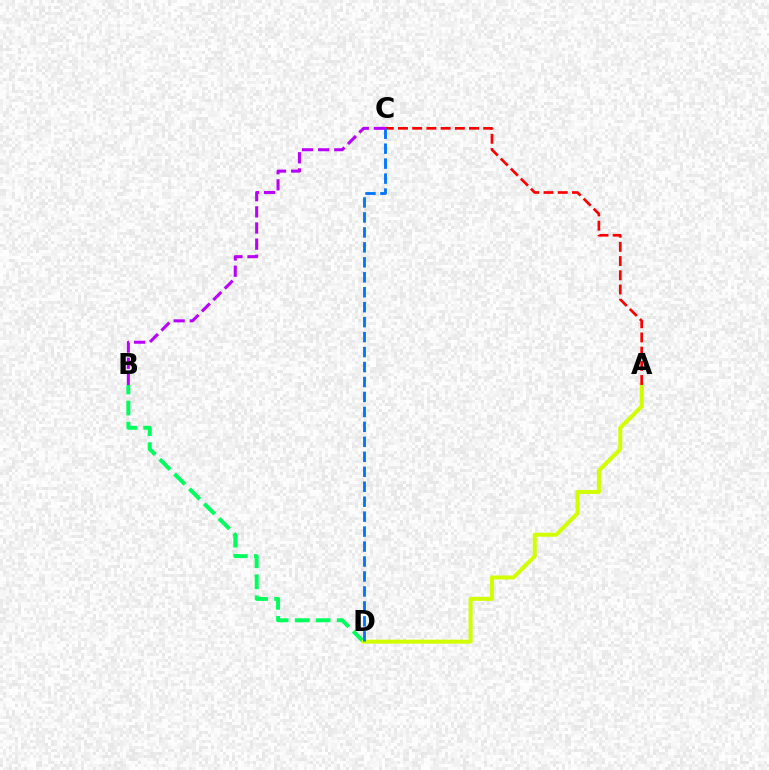{('B', 'D'): [{'color': '#00ff5c', 'line_style': 'dashed', 'thickness': 2.85}], ('A', 'D'): [{'color': '#d1ff00', 'line_style': 'solid', 'thickness': 2.89}], ('A', 'C'): [{'color': '#ff0000', 'line_style': 'dashed', 'thickness': 1.93}], ('C', 'D'): [{'color': '#0074ff', 'line_style': 'dashed', 'thickness': 2.03}], ('B', 'C'): [{'color': '#b900ff', 'line_style': 'dashed', 'thickness': 2.19}]}